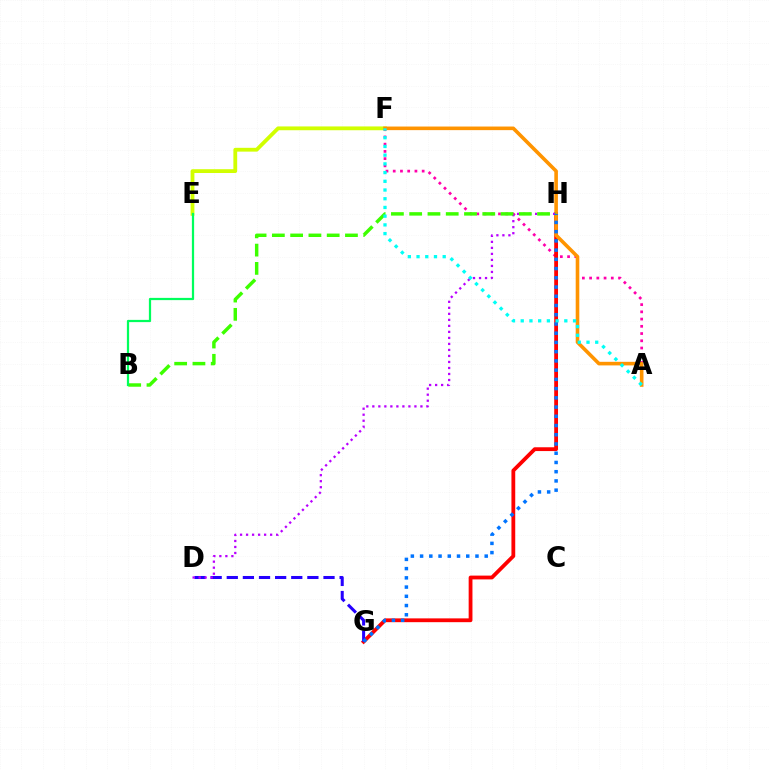{('A', 'F'): [{'color': '#ff00ac', 'line_style': 'dotted', 'thickness': 1.97}, {'color': '#ff9400', 'line_style': 'solid', 'thickness': 2.59}, {'color': '#00fff6', 'line_style': 'dotted', 'thickness': 2.37}], ('G', 'H'): [{'color': '#ff0000', 'line_style': 'solid', 'thickness': 2.73}, {'color': '#0074ff', 'line_style': 'dotted', 'thickness': 2.51}], ('E', 'F'): [{'color': '#d1ff00', 'line_style': 'solid', 'thickness': 2.74}], ('D', 'G'): [{'color': '#2500ff', 'line_style': 'dashed', 'thickness': 2.19}], ('D', 'H'): [{'color': '#b900ff', 'line_style': 'dotted', 'thickness': 1.63}], ('B', 'H'): [{'color': '#3dff00', 'line_style': 'dashed', 'thickness': 2.48}], ('B', 'E'): [{'color': '#00ff5c', 'line_style': 'solid', 'thickness': 1.61}]}